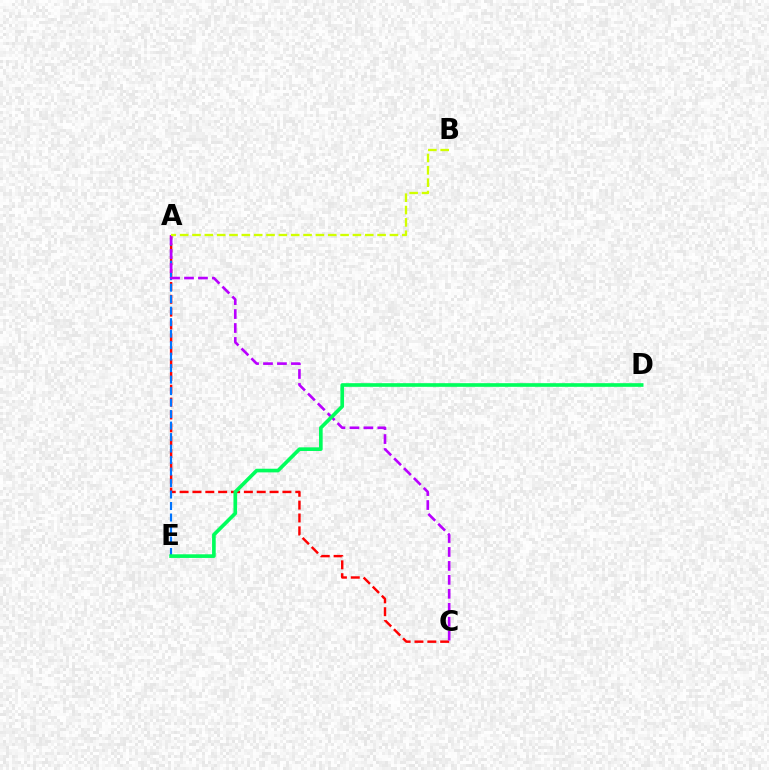{('A', 'C'): [{'color': '#ff0000', 'line_style': 'dashed', 'thickness': 1.75}, {'color': '#b900ff', 'line_style': 'dashed', 'thickness': 1.89}], ('A', 'E'): [{'color': '#0074ff', 'line_style': 'dashed', 'thickness': 1.56}], ('D', 'E'): [{'color': '#00ff5c', 'line_style': 'solid', 'thickness': 2.63}], ('A', 'B'): [{'color': '#d1ff00', 'line_style': 'dashed', 'thickness': 1.68}]}